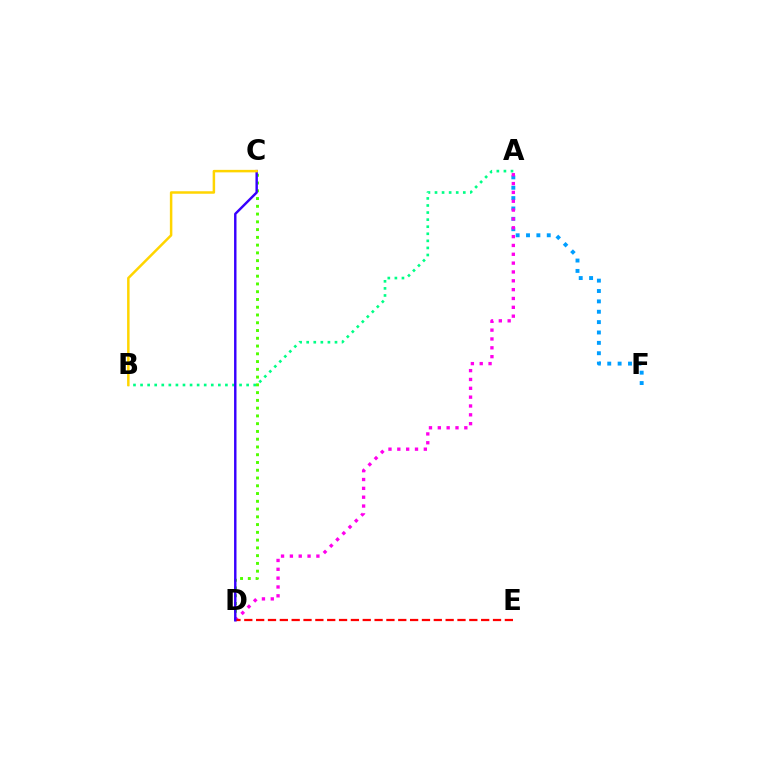{('C', 'D'): [{'color': '#4fff00', 'line_style': 'dotted', 'thickness': 2.11}, {'color': '#3700ff', 'line_style': 'solid', 'thickness': 1.75}], ('A', 'F'): [{'color': '#009eff', 'line_style': 'dotted', 'thickness': 2.82}], ('A', 'B'): [{'color': '#00ff86', 'line_style': 'dotted', 'thickness': 1.92}], ('A', 'D'): [{'color': '#ff00ed', 'line_style': 'dotted', 'thickness': 2.4}], ('D', 'E'): [{'color': '#ff0000', 'line_style': 'dashed', 'thickness': 1.61}], ('B', 'C'): [{'color': '#ffd500', 'line_style': 'solid', 'thickness': 1.8}]}